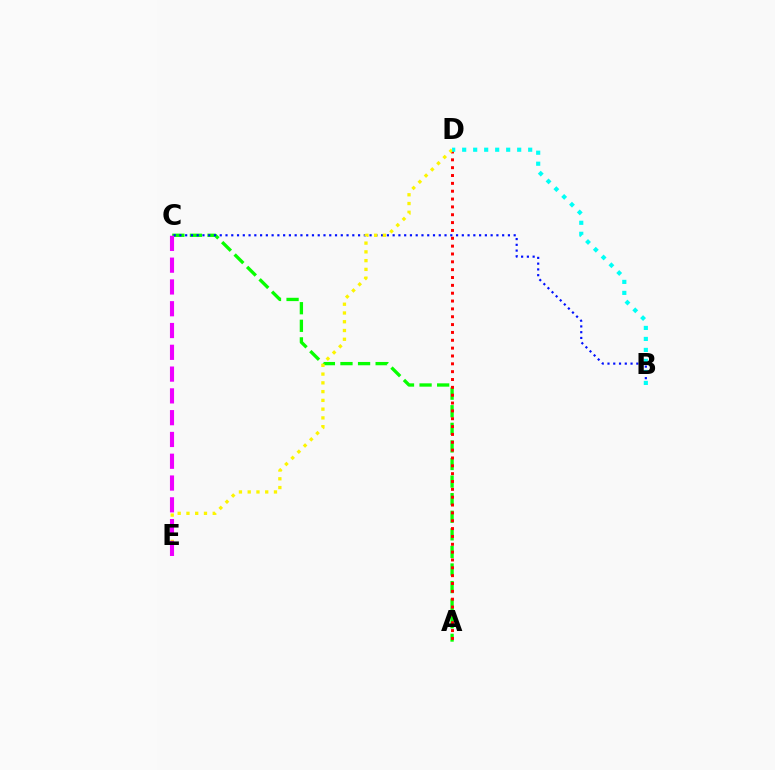{('A', 'C'): [{'color': '#08ff00', 'line_style': 'dashed', 'thickness': 2.39}], ('A', 'D'): [{'color': '#ff0000', 'line_style': 'dotted', 'thickness': 2.13}], ('B', 'C'): [{'color': '#0010ff', 'line_style': 'dotted', 'thickness': 1.57}], ('D', 'E'): [{'color': '#fcf500', 'line_style': 'dotted', 'thickness': 2.38}], ('C', 'E'): [{'color': '#ee00ff', 'line_style': 'dashed', 'thickness': 2.96}], ('B', 'D'): [{'color': '#00fff6', 'line_style': 'dotted', 'thickness': 2.99}]}